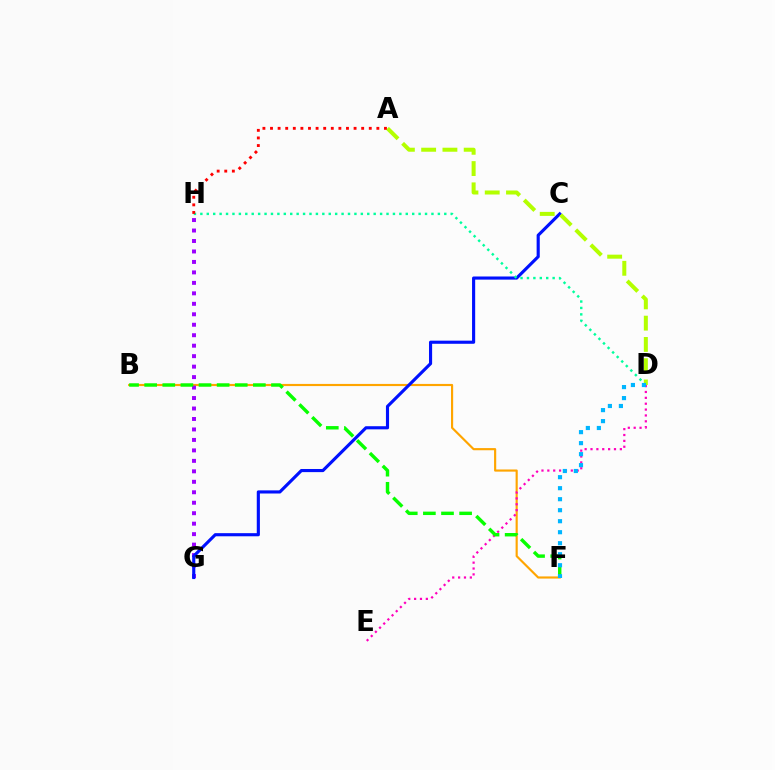{('B', 'F'): [{'color': '#ffa500', 'line_style': 'solid', 'thickness': 1.55}, {'color': '#08ff00', 'line_style': 'dashed', 'thickness': 2.46}], ('D', 'E'): [{'color': '#ff00bd', 'line_style': 'dotted', 'thickness': 1.59}], ('G', 'H'): [{'color': '#9b00ff', 'line_style': 'dotted', 'thickness': 2.84}], ('C', 'G'): [{'color': '#0010ff', 'line_style': 'solid', 'thickness': 2.25}], ('D', 'H'): [{'color': '#00ff9d', 'line_style': 'dotted', 'thickness': 1.74}], ('A', 'D'): [{'color': '#b3ff00', 'line_style': 'dashed', 'thickness': 2.89}], ('D', 'F'): [{'color': '#00b5ff', 'line_style': 'dotted', 'thickness': 2.99}], ('A', 'H'): [{'color': '#ff0000', 'line_style': 'dotted', 'thickness': 2.06}]}